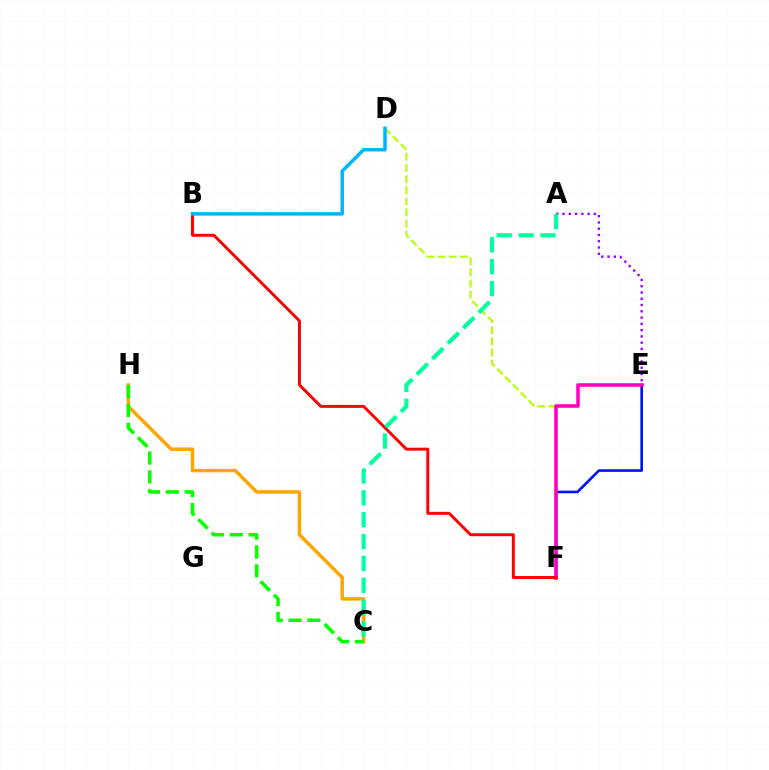{('E', 'F'): [{'color': '#0010ff', 'line_style': 'solid', 'thickness': 1.88}, {'color': '#ff00bd', 'line_style': 'solid', 'thickness': 2.55}], ('A', 'E'): [{'color': '#9b00ff', 'line_style': 'dotted', 'thickness': 1.7}], ('C', 'H'): [{'color': '#ffa500', 'line_style': 'solid', 'thickness': 2.49}, {'color': '#08ff00', 'line_style': 'dashed', 'thickness': 2.56}], ('D', 'F'): [{'color': '#b3ff00', 'line_style': 'dashed', 'thickness': 1.51}], ('B', 'F'): [{'color': '#ff0000', 'line_style': 'solid', 'thickness': 2.13}], ('B', 'D'): [{'color': '#00b5ff', 'line_style': 'solid', 'thickness': 2.51}], ('A', 'C'): [{'color': '#00ff9d', 'line_style': 'dashed', 'thickness': 2.97}]}